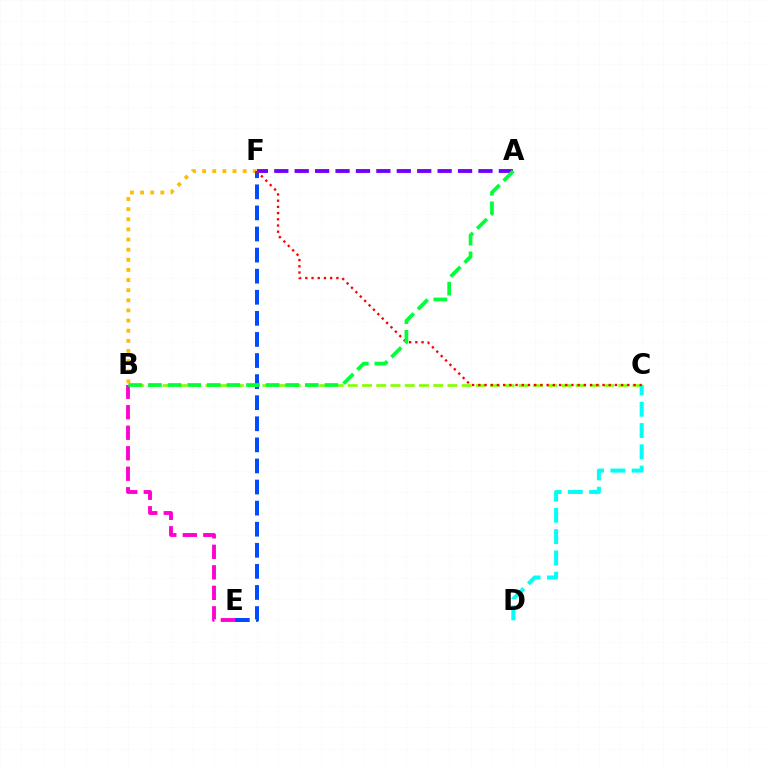{('B', 'F'): [{'color': '#ffbd00', 'line_style': 'dotted', 'thickness': 2.75}], ('E', 'F'): [{'color': '#004bff', 'line_style': 'dashed', 'thickness': 2.86}], ('B', 'C'): [{'color': '#84ff00', 'line_style': 'dashed', 'thickness': 1.93}], ('B', 'E'): [{'color': '#ff00cf', 'line_style': 'dashed', 'thickness': 2.79}], ('C', 'D'): [{'color': '#00fff6', 'line_style': 'dashed', 'thickness': 2.89}], ('A', 'F'): [{'color': '#7200ff', 'line_style': 'dashed', 'thickness': 2.77}], ('C', 'F'): [{'color': '#ff0000', 'line_style': 'dotted', 'thickness': 1.69}], ('A', 'B'): [{'color': '#00ff39', 'line_style': 'dashed', 'thickness': 2.66}]}